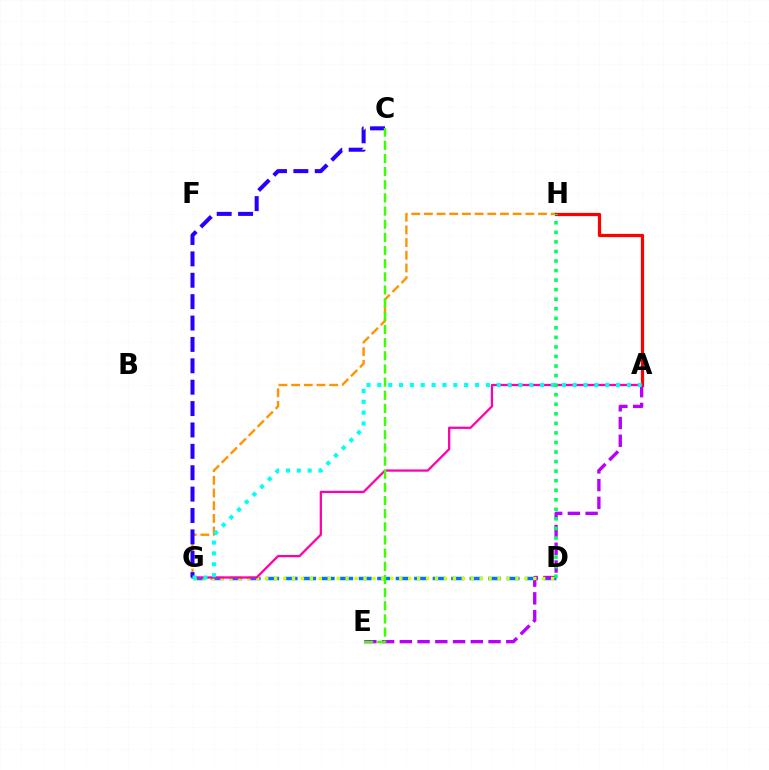{('D', 'G'): [{'color': '#0074ff', 'line_style': 'dashed', 'thickness': 2.51}, {'color': '#d1ff00', 'line_style': 'dotted', 'thickness': 2.43}], ('G', 'H'): [{'color': '#ff9400', 'line_style': 'dashed', 'thickness': 1.72}], ('A', 'E'): [{'color': '#b900ff', 'line_style': 'dashed', 'thickness': 2.41}], ('A', 'H'): [{'color': '#ff0000', 'line_style': 'solid', 'thickness': 2.32}], ('A', 'G'): [{'color': '#ff00ac', 'line_style': 'solid', 'thickness': 1.63}, {'color': '#00fff6', 'line_style': 'dotted', 'thickness': 2.95}], ('C', 'G'): [{'color': '#2500ff', 'line_style': 'dashed', 'thickness': 2.91}], ('D', 'H'): [{'color': '#00ff5c', 'line_style': 'dotted', 'thickness': 2.6}], ('C', 'E'): [{'color': '#3dff00', 'line_style': 'dashed', 'thickness': 1.79}]}